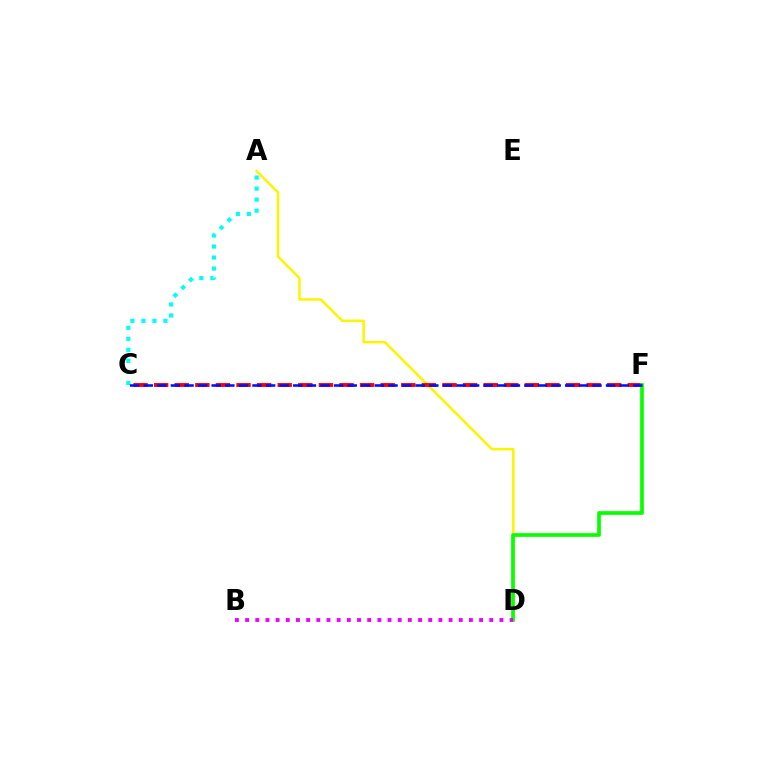{('A', 'D'): [{'color': '#fcf500', 'line_style': 'solid', 'thickness': 1.82}], ('A', 'C'): [{'color': '#00fff6', 'line_style': 'dotted', 'thickness': 2.99}], ('C', 'F'): [{'color': '#ff0000', 'line_style': 'dashed', 'thickness': 2.8}, {'color': '#0010ff', 'line_style': 'dashed', 'thickness': 1.85}], ('D', 'F'): [{'color': '#08ff00', 'line_style': 'solid', 'thickness': 2.66}], ('B', 'D'): [{'color': '#ee00ff', 'line_style': 'dotted', 'thickness': 2.76}]}